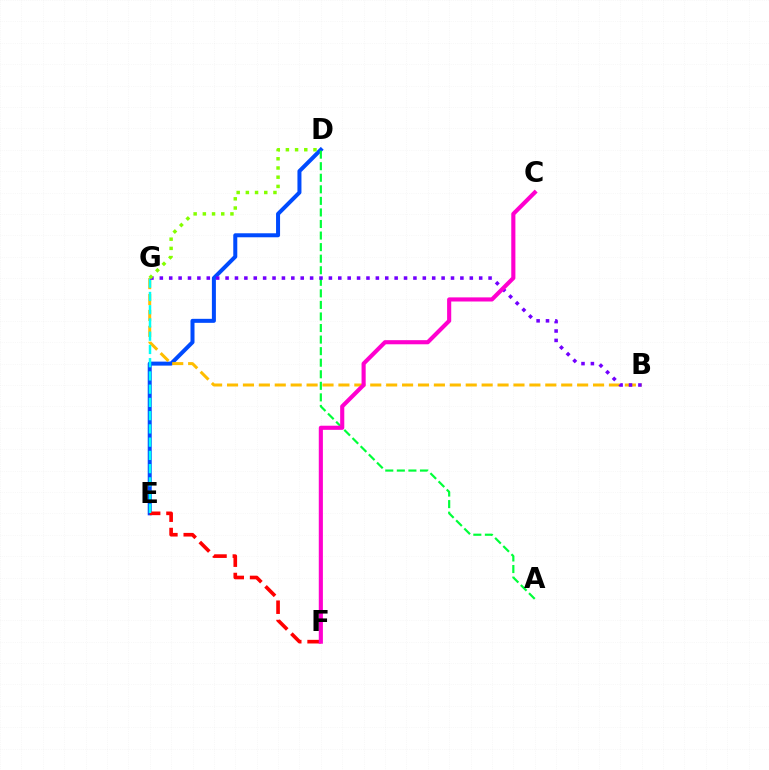{('D', 'E'): [{'color': '#004bff', 'line_style': 'solid', 'thickness': 2.88}], ('A', 'D'): [{'color': '#00ff39', 'line_style': 'dashed', 'thickness': 1.57}], ('B', 'G'): [{'color': '#ffbd00', 'line_style': 'dashed', 'thickness': 2.16}, {'color': '#7200ff', 'line_style': 'dotted', 'thickness': 2.55}], ('E', 'F'): [{'color': '#ff0000', 'line_style': 'dashed', 'thickness': 2.62}], ('E', 'G'): [{'color': '#00fff6', 'line_style': 'dashed', 'thickness': 1.8}], ('C', 'F'): [{'color': '#ff00cf', 'line_style': 'solid', 'thickness': 2.97}], ('D', 'G'): [{'color': '#84ff00', 'line_style': 'dotted', 'thickness': 2.5}]}